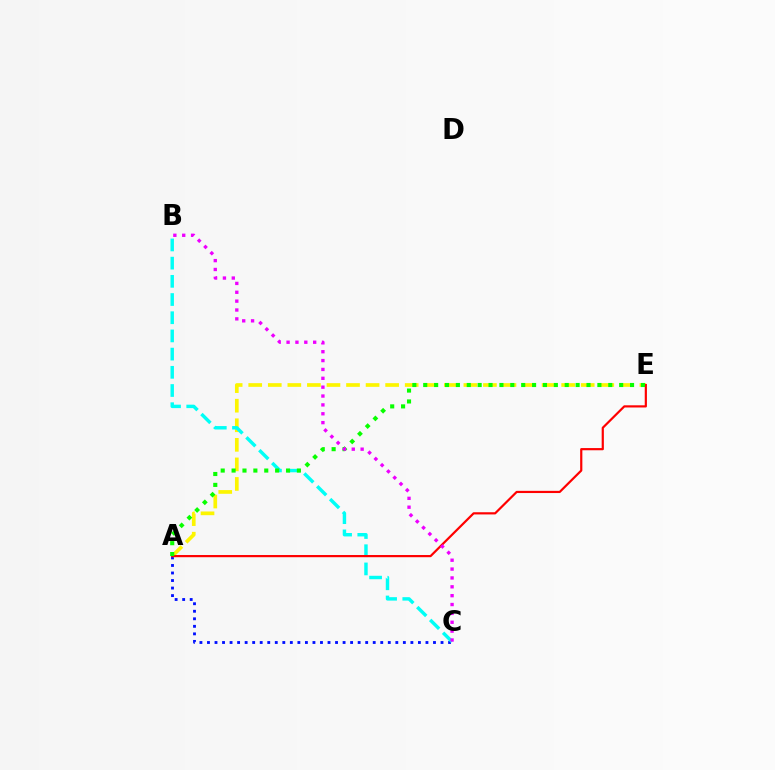{('A', 'C'): [{'color': '#0010ff', 'line_style': 'dotted', 'thickness': 2.05}], ('A', 'E'): [{'color': '#fcf500', 'line_style': 'dashed', 'thickness': 2.66}, {'color': '#ff0000', 'line_style': 'solid', 'thickness': 1.58}, {'color': '#08ff00', 'line_style': 'dotted', 'thickness': 2.96}], ('B', 'C'): [{'color': '#00fff6', 'line_style': 'dashed', 'thickness': 2.47}, {'color': '#ee00ff', 'line_style': 'dotted', 'thickness': 2.41}]}